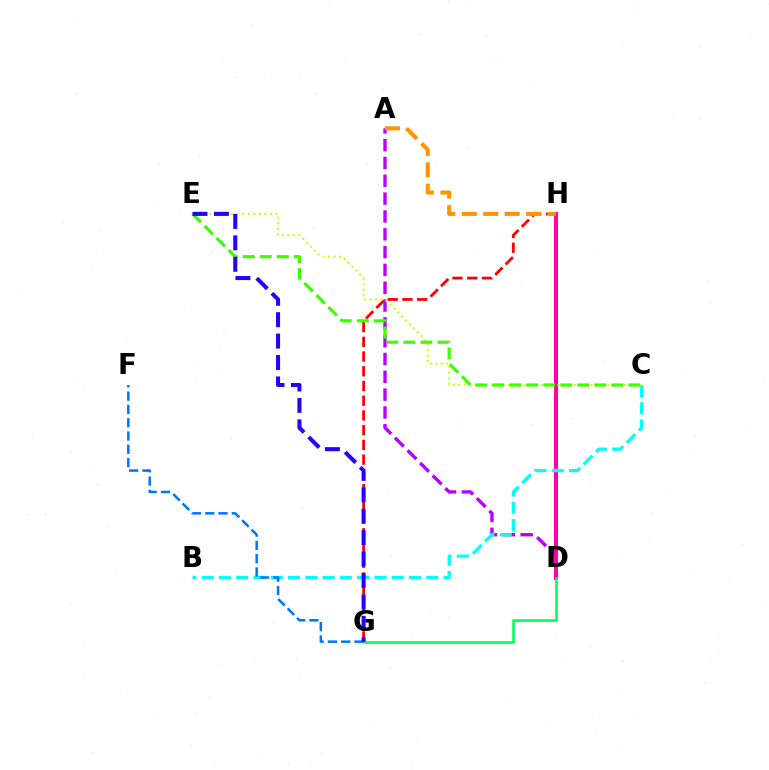{('A', 'D'): [{'color': '#b900ff', 'line_style': 'dashed', 'thickness': 2.42}], ('D', 'H'): [{'color': '#ff00ac', 'line_style': 'solid', 'thickness': 2.93}], ('B', 'C'): [{'color': '#00fff6', 'line_style': 'dashed', 'thickness': 2.35}], ('G', 'H'): [{'color': '#ff0000', 'line_style': 'dashed', 'thickness': 2.0}], ('D', 'G'): [{'color': '#00ff5c', 'line_style': 'solid', 'thickness': 1.86}], ('F', 'G'): [{'color': '#0074ff', 'line_style': 'dashed', 'thickness': 1.81}], ('A', 'H'): [{'color': '#ff9400', 'line_style': 'dashed', 'thickness': 2.91}], ('C', 'E'): [{'color': '#d1ff00', 'line_style': 'dotted', 'thickness': 1.5}, {'color': '#3dff00', 'line_style': 'dashed', 'thickness': 2.31}], ('E', 'G'): [{'color': '#2500ff', 'line_style': 'dashed', 'thickness': 2.91}]}